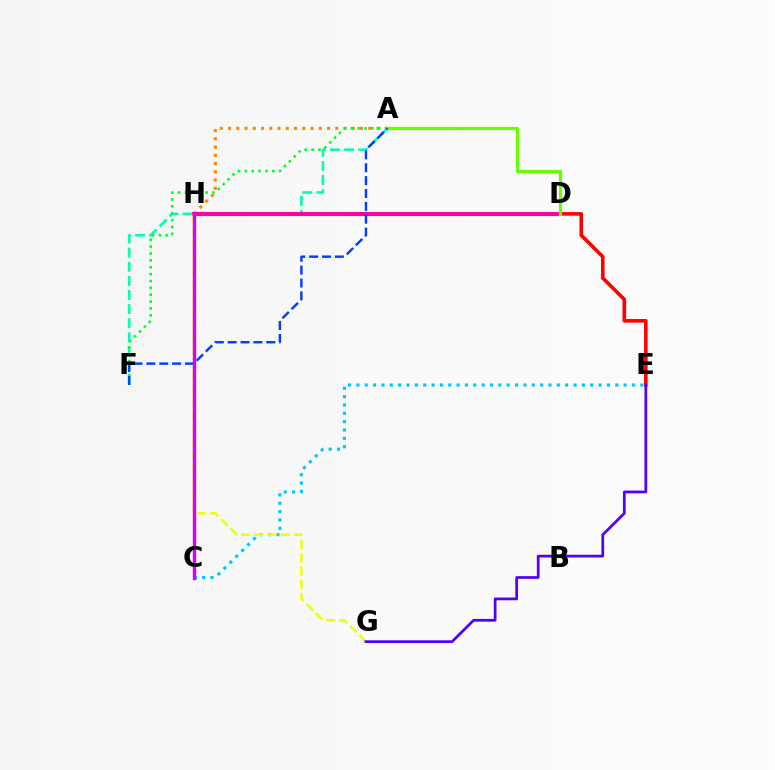{('A', 'H'): [{'color': '#ff8800', 'line_style': 'dotted', 'thickness': 2.24}], ('A', 'F'): [{'color': '#00ffaf', 'line_style': 'dashed', 'thickness': 1.92}, {'color': '#00ff27', 'line_style': 'dotted', 'thickness': 1.87}, {'color': '#003fff', 'line_style': 'dashed', 'thickness': 1.75}], ('C', 'E'): [{'color': '#00c7ff', 'line_style': 'dotted', 'thickness': 2.27}], ('D', 'E'): [{'color': '#ff0000', 'line_style': 'solid', 'thickness': 2.6}], ('D', 'H'): [{'color': '#ff00a0', 'line_style': 'solid', 'thickness': 2.96}], ('A', 'D'): [{'color': '#66ff00', 'line_style': 'solid', 'thickness': 2.29}], ('G', 'H'): [{'color': '#eeff00', 'line_style': 'dashed', 'thickness': 1.79}], ('E', 'G'): [{'color': '#4f00ff', 'line_style': 'solid', 'thickness': 1.97}], ('C', 'H'): [{'color': '#d600ff', 'line_style': 'solid', 'thickness': 2.43}]}